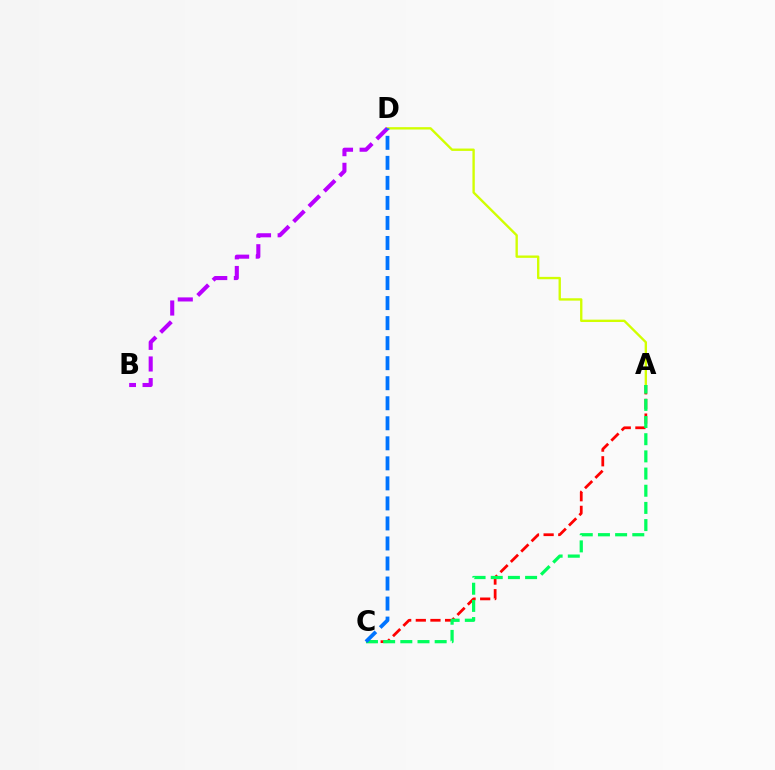{('A', 'C'): [{'color': '#ff0000', 'line_style': 'dashed', 'thickness': 1.99}, {'color': '#00ff5c', 'line_style': 'dashed', 'thickness': 2.33}], ('A', 'D'): [{'color': '#d1ff00', 'line_style': 'solid', 'thickness': 1.7}], ('B', 'D'): [{'color': '#b900ff', 'line_style': 'dashed', 'thickness': 2.94}], ('C', 'D'): [{'color': '#0074ff', 'line_style': 'dashed', 'thickness': 2.72}]}